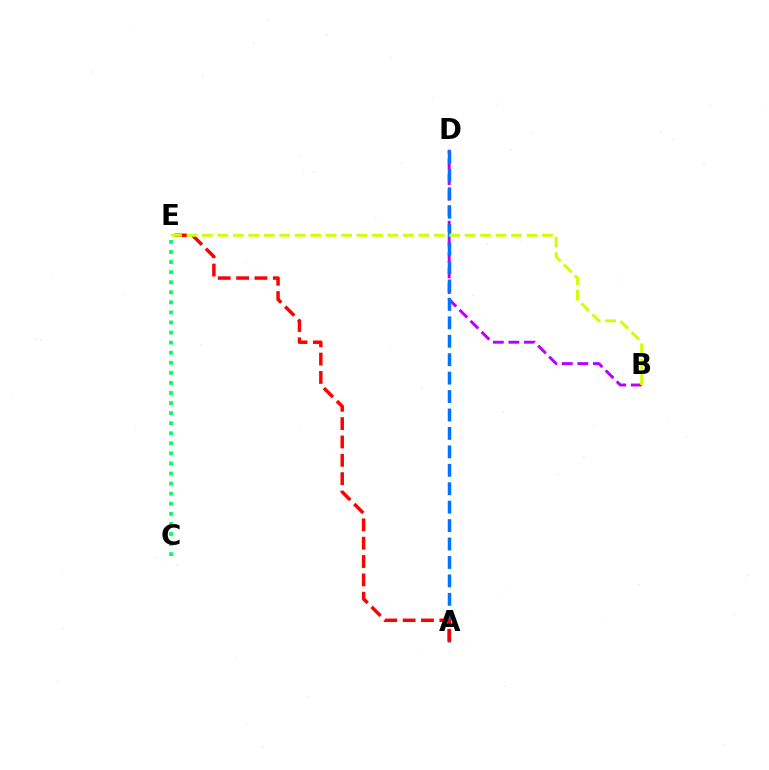{('B', 'D'): [{'color': '#b900ff', 'line_style': 'dashed', 'thickness': 2.11}], ('A', 'D'): [{'color': '#0074ff', 'line_style': 'dashed', 'thickness': 2.5}], ('A', 'E'): [{'color': '#ff0000', 'line_style': 'dashed', 'thickness': 2.49}], ('B', 'E'): [{'color': '#d1ff00', 'line_style': 'dashed', 'thickness': 2.1}], ('C', 'E'): [{'color': '#00ff5c', 'line_style': 'dotted', 'thickness': 2.74}]}